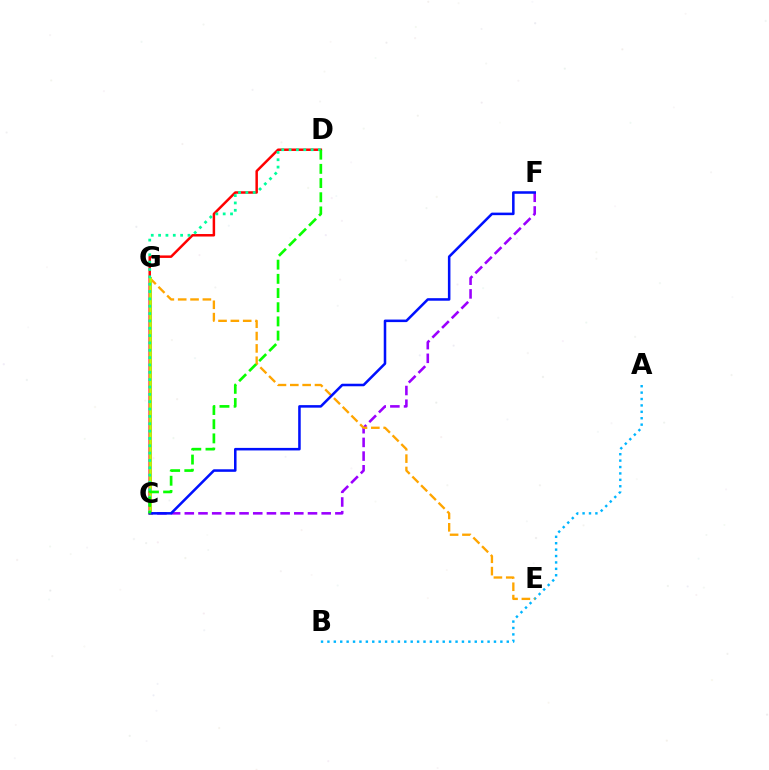{('A', 'B'): [{'color': '#00b5ff', 'line_style': 'dotted', 'thickness': 1.74}], ('C', 'G'): [{'color': '#ff00bd', 'line_style': 'solid', 'thickness': 2.18}, {'color': '#b3ff00', 'line_style': 'solid', 'thickness': 1.95}], ('C', 'D'): [{'color': '#ff0000', 'line_style': 'solid', 'thickness': 1.79}, {'color': '#00ff9d', 'line_style': 'dotted', 'thickness': 2.0}, {'color': '#08ff00', 'line_style': 'dashed', 'thickness': 1.93}], ('C', 'F'): [{'color': '#9b00ff', 'line_style': 'dashed', 'thickness': 1.86}, {'color': '#0010ff', 'line_style': 'solid', 'thickness': 1.83}], ('E', 'G'): [{'color': '#ffa500', 'line_style': 'dashed', 'thickness': 1.68}]}